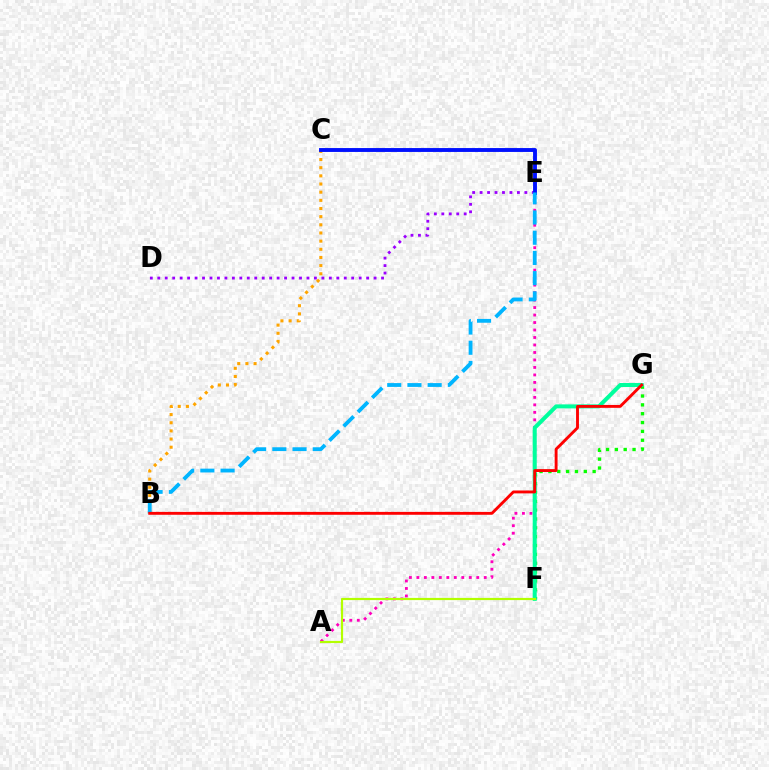{('A', 'E'): [{'color': '#ff00bd', 'line_style': 'dotted', 'thickness': 2.03}], ('D', 'E'): [{'color': '#9b00ff', 'line_style': 'dotted', 'thickness': 2.03}], ('F', 'G'): [{'color': '#08ff00', 'line_style': 'dotted', 'thickness': 2.4}, {'color': '#00ff9d', 'line_style': 'solid', 'thickness': 2.89}], ('B', 'C'): [{'color': '#ffa500', 'line_style': 'dotted', 'thickness': 2.22}], ('A', 'F'): [{'color': '#b3ff00', 'line_style': 'solid', 'thickness': 1.58}], ('C', 'E'): [{'color': '#0010ff', 'line_style': 'solid', 'thickness': 2.8}], ('B', 'E'): [{'color': '#00b5ff', 'line_style': 'dashed', 'thickness': 2.75}], ('B', 'G'): [{'color': '#ff0000', 'line_style': 'solid', 'thickness': 2.07}]}